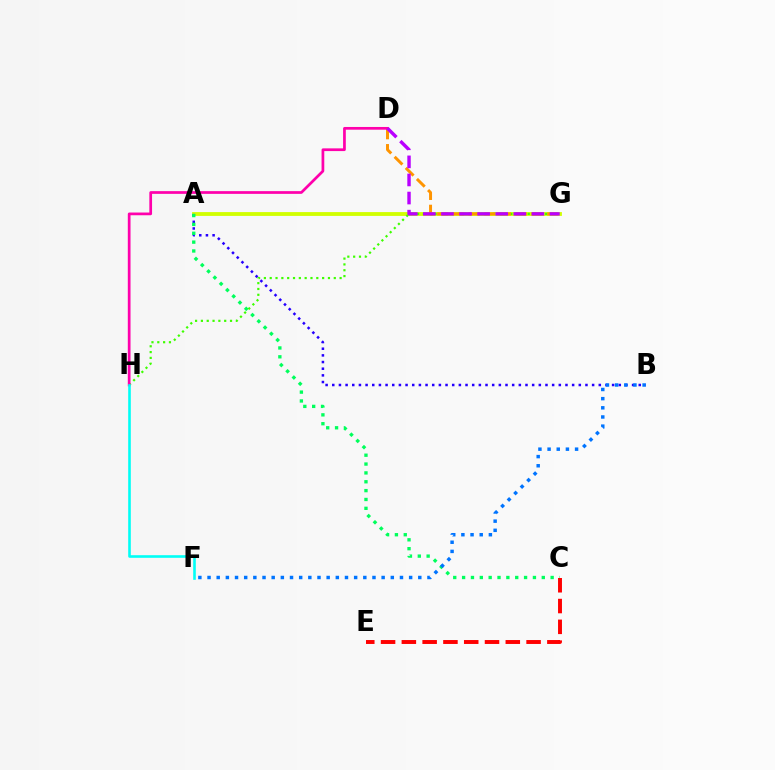{('A', 'G'): [{'color': '#d1ff00', 'line_style': 'solid', 'thickness': 2.75}], ('A', 'B'): [{'color': '#2500ff', 'line_style': 'dotted', 'thickness': 1.81}], ('A', 'C'): [{'color': '#00ff5c', 'line_style': 'dotted', 'thickness': 2.41}], ('G', 'H'): [{'color': '#3dff00', 'line_style': 'dotted', 'thickness': 1.58}], ('C', 'E'): [{'color': '#ff0000', 'line_style': 'dashed', 'thickness': 2.82}], ('D', 'G'): [{'color': '#ff9400', 'line_style': 'dashed', 'thickness': 2.14}, {'color': '#b900ff', 'line_style': 'dashed', 'thickness': 2.46}], ('D', 'H'): [{'color': '#ff00ac', 'line_style': 'solid', 'thickness': 1.96}], ('B', 'F'): [{'color': '#0074ff', 'line_style': 'dotted', 'thickness': 2.49}], ('F', 'H'): [{'color': '#00fff6', 'line_style': 'solid', 'thickness': 1.88}]}